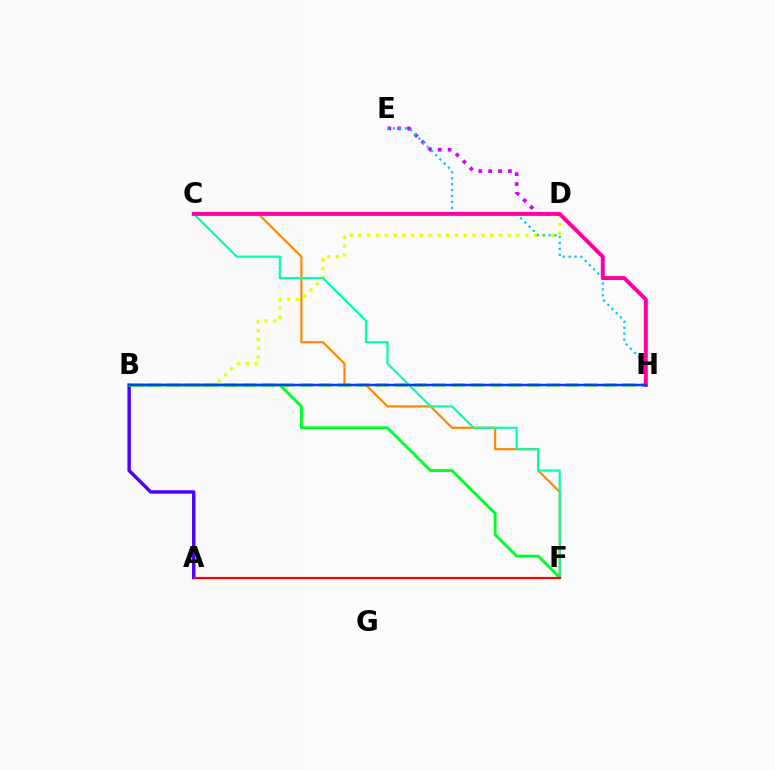{('B', 'D'): [{'color': '#eeff00', 'line_style': 'dotted', 'thickness': 2.39}], ('A', 'B'): [{'color': '#4f00ff', 'line_style': 'solid', 'thickness': 2.48}], ('B', 'H'): [{'color': '#66ff00', 'line_style': 'dashed', 'thickness': 2.58}, {'color': '#003fff', 'line_style': 'solid', 'thickness': 1.77}], ('B', 'F'): [{'color': '#00ff27', 'line_style': 'solid', 'thickness': 2.07}], ('D', 'E'): [{'color': '#d600ff', 'line_style': 'dotted', 'thickness': 2.68}], ('E', 'H'): [{'color': '#00c7ff', 'line_style': 'dotted', 'thickness': 1.61}], ('C', 'F'): [{'color': '#ff8800', 'line_style': 'solid', 'thickness': 1.56}, {'color': '#00ffaf', 'line_style': 'solid', 'thickness': 1.56}], ('C', 'H'): [{'color': '#ff00a0', 'line_style': 'solid', 'thickness': 2.84}], ('A', 'F'): [{'color': '#ff0000', 'line_style': 'solid', 'thickness': 1.57}]}